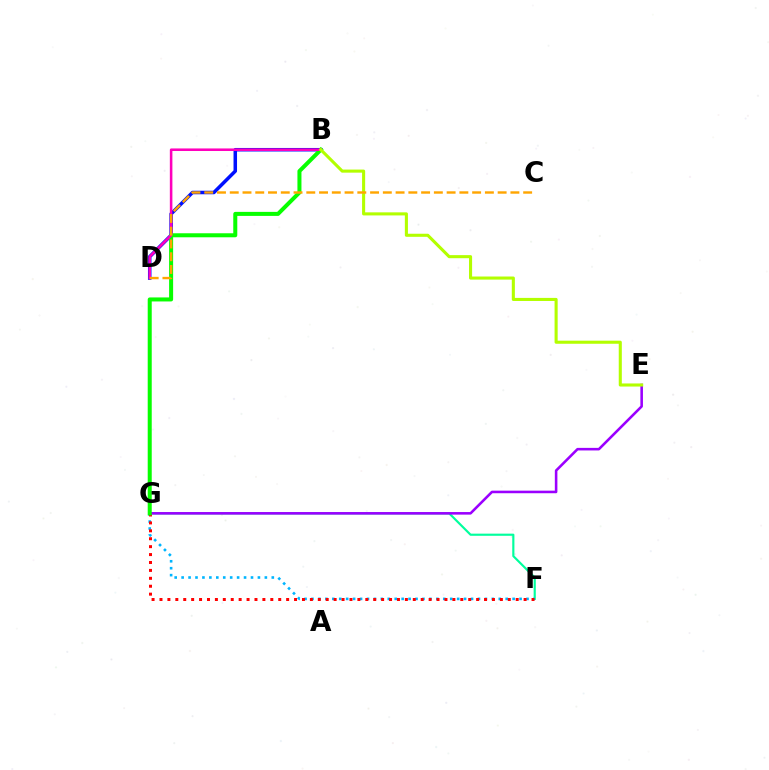{('F', 'G'): [{'color': '#00ff9d', 'line_style': 'solid', 'thickness': 1.55}, {'color': '#00b5ff', 'line_style': 'dotted', 'thickness': 1.88}, {'color': '#ff0000', 'line_style': 'dotted', 'thickness': 2.15}], ('B', 'D'): [{'color': '#0010ff', 'line_style': 'solid', 'thickness': 2.53}, {'color': '#ff00bd', 'line_style': 'solid', 'thickness': 1.84}], ('E', 'G'): [{'color': '#9b00ff', 'line_style': 'solid', 'thickness': 1.85}], ('B', 'G'): [{'color': '#08ff00', 'line_style': 'solid', 'thickness': 2.89}], ('B', 'E'): [{'color': '#b3ff00', 'line_style': 'solid', 'thickness': 2.22}], ('C', 'D'): [{'color': '#ffa500', 'line_style': 'dashed', 'thickness': 1.73}]}